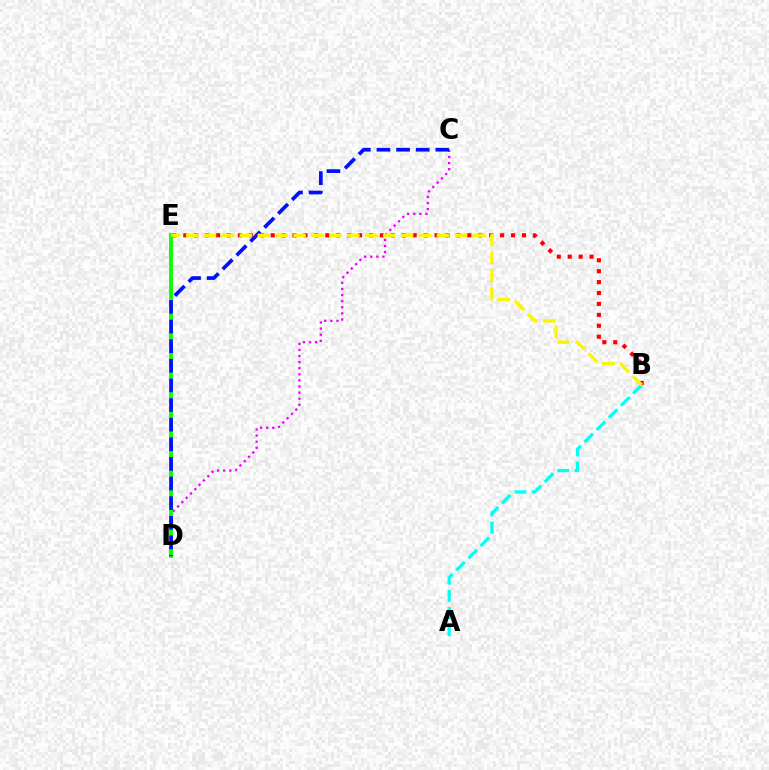{('A', 'B'): [{'color': '#00fff6', 'line_style': 'dashed', 'thickness': 2.34}], ('C', 'D'): [{'color': '#ee00ff', 'line_style': 'dotted', 'thickness': 1.66}, {'color': '#0010ff', 'line_style': 'dashed', 'thickness': 2.67}], ('D', 'E'): [{'color': '#08ff00', 'line_style': 'solid', 'thickness': 2.77}], ('B', 'E'): [{'color': '#ff0000', 'line_style': 'dotted', 'thickness': 2.97}, {'color': '#fcf500', 'line_style': 'dashed', 'thickness': 2.43}]}